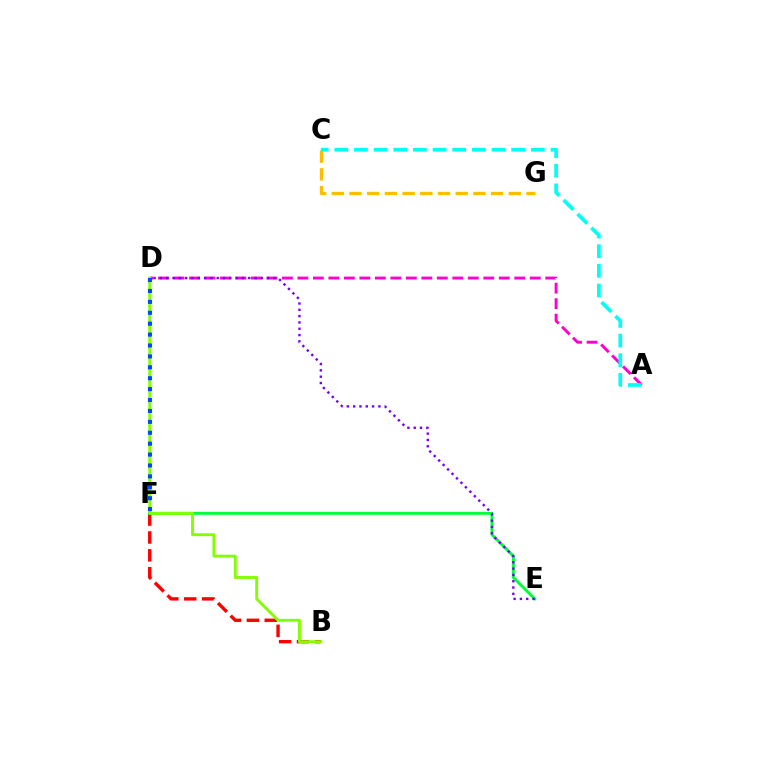{('B', 'F'): [{'color': '#ff0000', 'line_style': 'dashed', 'thickness': 2.43}], ('A', 'D'): [{'color': '#ff00cf', 'line_style': 'dashed', 'thickness': 2.1}], ('E', 'F'): [{'color': '#00ff39', 'line_style': 'solid', 'thickness': 2.1}], ('B', 'D'): [{'color': '#84ff00', 'line_style': 'solid', 'thickness': 2.08}], ('D', 'F'): [{'color': '#004bff', 'line_style': 'dotted', 'thickness': 2.96}], ('C', 'G'): [{'color': '#ffbd00', 'line_style': 'dashed', 'thickness': 2.4}], ('A', 'C'): [{'color': '#00fff6', 'line_style': 'dashed', 'thickness': 2.67}], ('D', 'E'): [{'color': '#7200ff', 'line_style': 'dotted', 'thickness': 1.71}]}